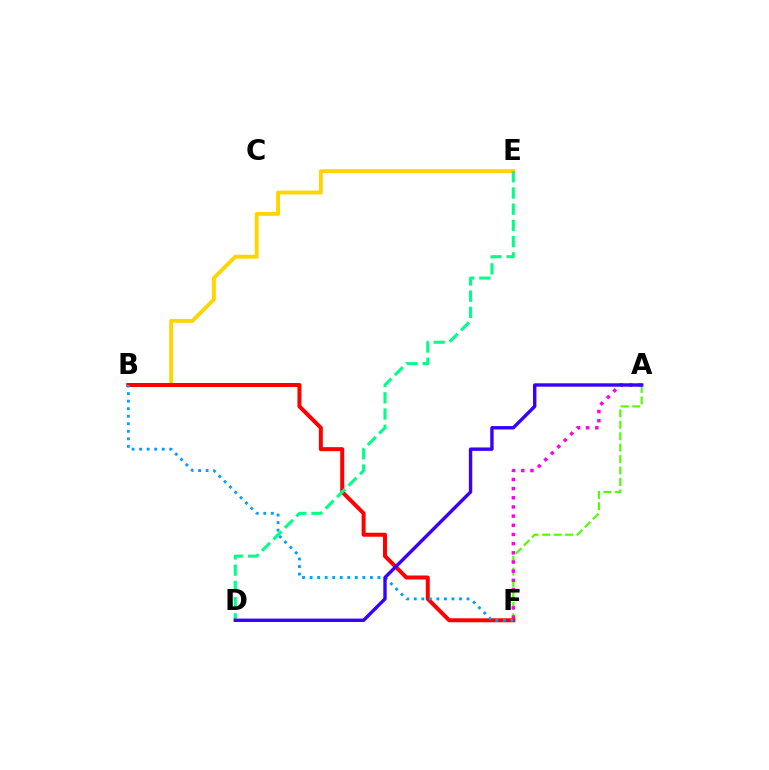{('A', 'F'): [{'color': '#4fff00', 'line_style': 'dashed', 'thickness': 1.55}, {'color': '#ff00ed', 'line_style': 'dotted', 'thickness': 2.49}], ('B', 'E'): [{'color': '#ffd500', 'line_style': 'solid', 'thickness': 2.79}], ('B', 'F'): [{'color': '#ff0000', 'line_style': 'solid', 'thickness': 2.88}, {'color': '#009eff', 'line_style': 'dotted', 'thickness': 2.05}], ('D', 'E'): [{'color': '#00ff86', 'line_style': 'dashed', 'thickness': 2.2}], ('A', 'D'): [{'color': '#3700ff', 'line_style': 'solid', 'thickness': 2.44}]}